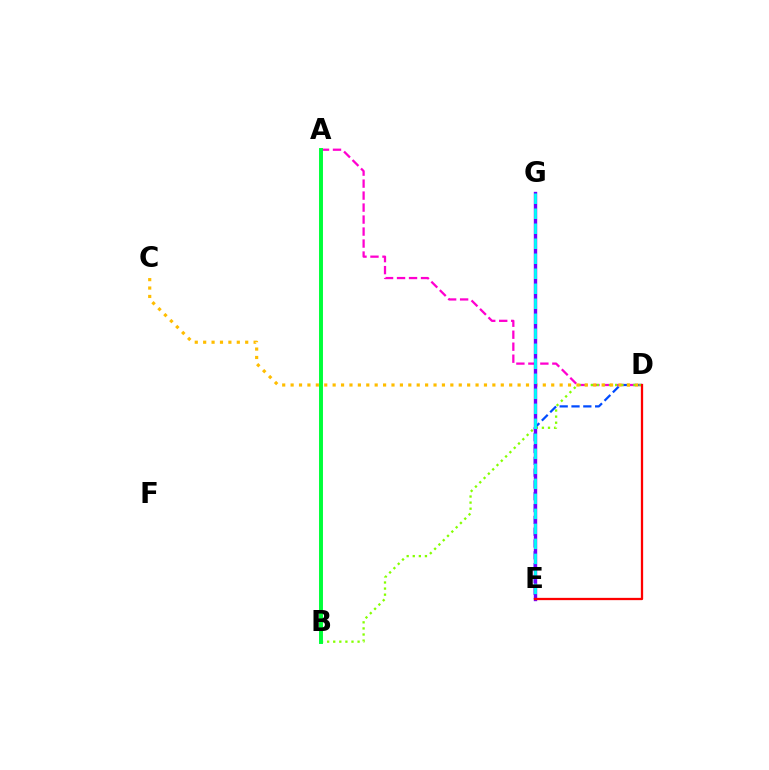{('D', 'E'): [{'color': '#004bff', 'line_style': 'dashed', 'thickness': 1.6}, {'color': '#ff0000', 'line_style': 'solid', 'thickness': 1.64}], ('A', 'D'): [{'color': '#ff00cf', 'line_style': 'dashed', 'thickness': 1.63}], ('B', 'D'): [{'color': '#84ff00', 'line_style': 'dotted', 'thickness': 1.65}], ('C', 'D'): [{'color': '#ffbd00', 'line_style': 'dotted', 'thickness': 2.28}], ('E', 'G'): [{'color': '#7200ff', 'line_style': 'solid', 'thickness': 2.43}, {'color': '#00fff6', 'line_style': 'dashed', 'thickness': 2.04}], ('A', 'B'): [{'color': '#00ff39', 'line_style': 'solid', 'thickness': 2.84}]}